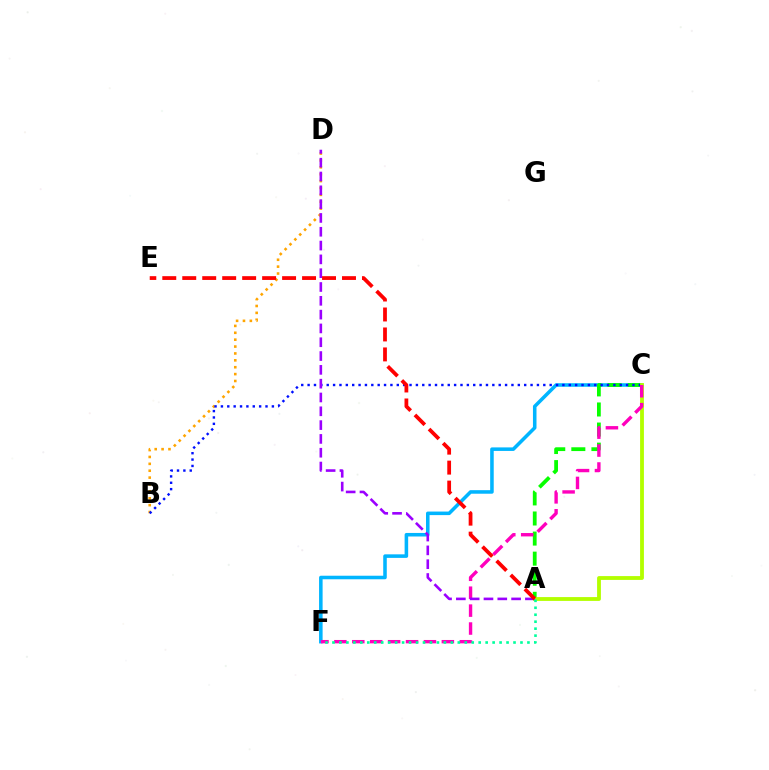{('B', 'D'): [{'color': '#ffa500', 'line_style': 'dotted', 'thickness': 1.87}], ('C', 'F'): [{'color': '#00b5ff', 'line_style': 'solid', 'thickness': 2.55}, {'color': '#ff00bd', 'line_style': 'dashed', 'thickness': 2.43}], ('A', 'C'): [{'color': '#08ff00', 'line_style': 'dashed', 'thickness': 2.73}, {'color': '#b3ff00', 'line_style': 'solid', 'thickness': 2.75}], ('B', 'C'): [{'color': '#0010ff', 'line_style': 'dotted', 'thickness': 1.73}], ('A', 'D'): [{'color': '#9b00ff', 'line_style': 'dashed', 'thickness': 1.88}], ('A', 'F'): [{'color': '#00ff9d', 'line_style': 'dotted', 'thickness': 1.89}], ('A', 'E'): [{'color': '#ff0000', 'line_style': 'dashed', 'thickness': 2.71}]}